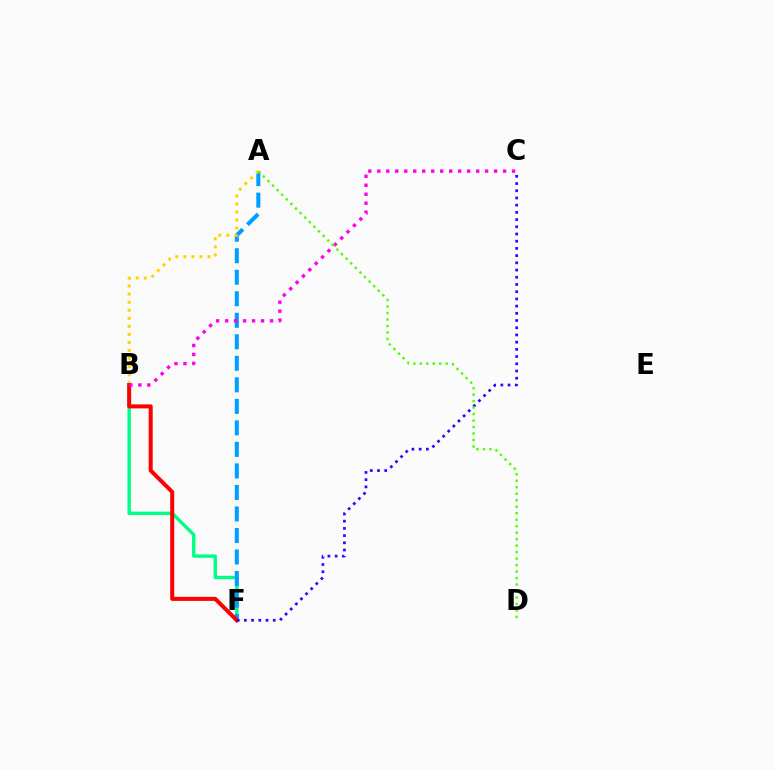{('B', 'F'): [{'color': '#00ff86', 'line_style': 'solid', 'thickness': 2.44}, {'color': '#ff0000', 'line_style': 'solid', 'thickness': 2.89}], ('A', 'F'): [{'color': '#009eff', 'line_style': 'dashed', 'thickness': 2.92}], ('A', 'B'): [{'color': '#ffd500', 'line_style': 'dotted', 'thickness': 2.19}], ('C', 'F'): [{'color': '#3700ff', 'line_style': 'dotted', 'thickness': 1.96}], ('B', 'C'): [{'color': '#ff00ed', 'line_style': 'dotted', 'thickness': 2.44}], ('A', 'D'): [{'color': '#4fff00', 'line_style': 'dotted', 'thickness': 1.76}]}